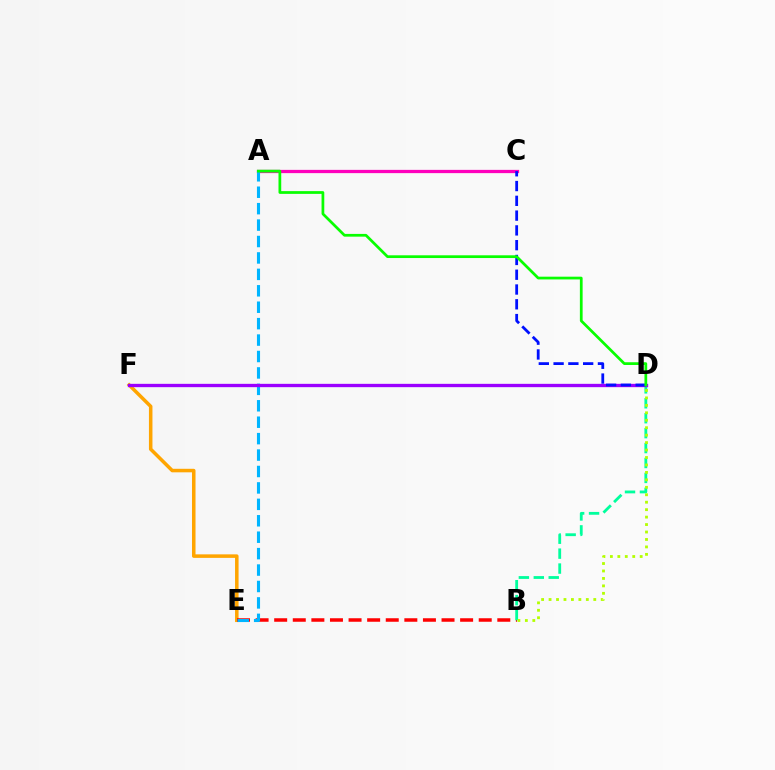{('E', 'F'): [{'color': '#ffa500', 'line_style': 'solid', 'thickness': 2.53}], ('A', 'C'): [{'color': '#ff00bd', 'line_style': 'solid', 'thickness': 2.34}], ('B', 'E'): [{'color': '#ff0000', 'line_style': 'dashed', 'thickness': 2.53}], ('B', 'D'): [{'color': '#00ff9d', 'line_style': 'dashed', 'thickness': 2.03}, {'color': '#b3ff00', 'line_style': 'dotted', 'thickness': 2.02}], ('A', 'E'): [{'color': '#00b5ff', 'line_style': 'dashed', 'thickness': 2.23}], ('D', 'F'): [{'color': '#9b00ff', 'line_style': 'solid', 'thickness': 2.4}], ('C', 'D'): [{'color': '#0010ff', 'line_style': 'dashed', 'thickness': 2.01}], ('A', 'D'): [{'color': '#08ff00', 'line_style': 'solid', 'thickness': 1.97}]}